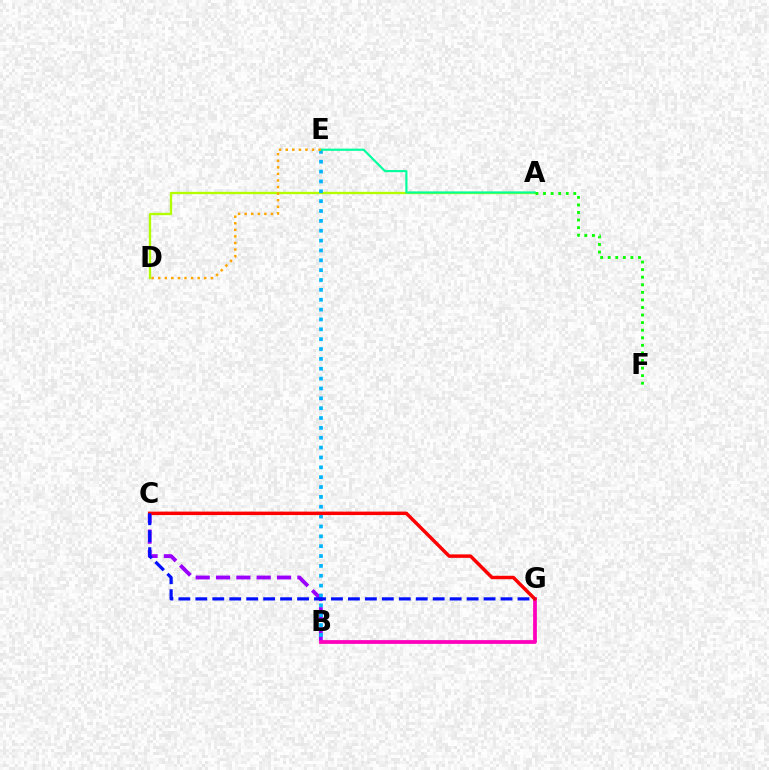{('A', 'D'): [{'color': '#b3ff00', 'line_style': 'solid', 'thickness': 1.68}], ('B', 'C'): [{'color': '#9b00ff', 'line_style': 'dashed', 'thickness': 2.76}], ('B', 'E'): [{'color': '#00b5ff', 'line_style': 'dotted', 'thickness': 2.68}], ('B', 'G'): [{'color': '#ff00bd', 'line_style': 'solid', 'thickness': 2.71}], ('C', 'G'): [{'color': '#ff0000', 'line_style': 'solid', 'thickness': 2.49}, {'color': '#0010ff', 'line_style': 'dashed', 'thickness': 2.3}], ('A', 'E'): [{'color': '#00ff9d', 'line_style': 'solid', 'thickness': 1.55}], ('A', 'F'): [{'color': '#08ff00', 'line_style': 'dotted', 'thickness': 2.06}], ('D', 'E'): [{'color': '#ffa500', 'line_style': 'dotted', 'thickness': 1.79}]}